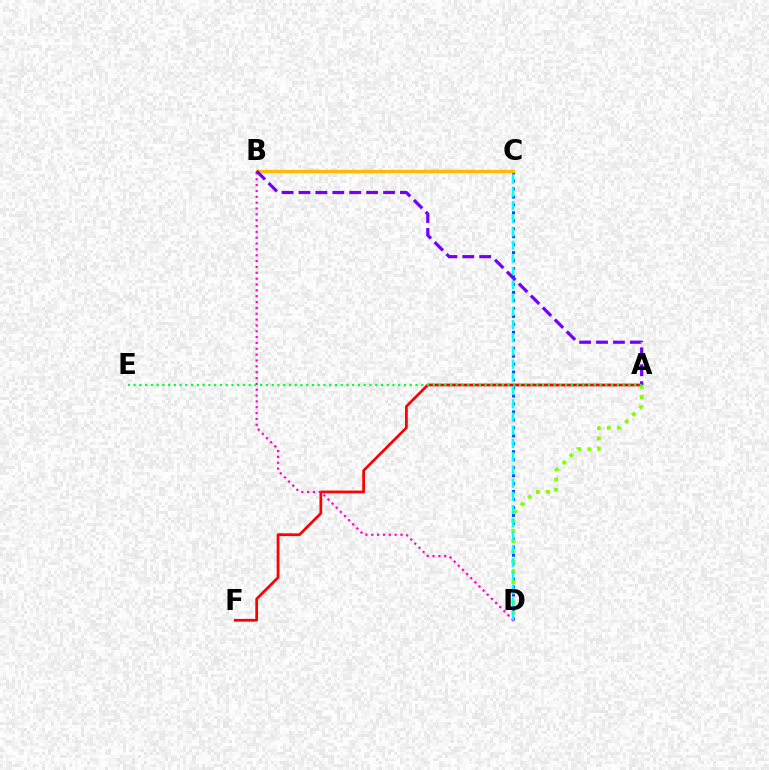{('A', 'F'): [{'color': '#ff0000', 'line_style': 'solid', 'thickness': 1.97}], ('C', 'D'): [{'color': '#004bff', 'line_style': 'dotted', 'thickness': 2.16}, {'color': '#00fff6', 'line_style': 'dashed', 'thickness': 1.8}], ('A', 'D'): [{'color': '#84ff00', 'line_style': 'dotted', 'thickness': 2.77}], ('B', 'D'): [{'color': '#ff00cf', 'line_style': 'dotted', 'thickness': 1.59}], ('B', 'C'): [{'color': '#ffbd00', 'line_style': 'solid', 'thickness': 2.48}], ('A', 'B'): [{'color': '#7200ff', 'line_style': 'dashed', 'thickness': 2.3}], ('A', 'E'): [{'color': '#00ff39', 'line_style': 'dotted', 'thickness': 1.56}]}